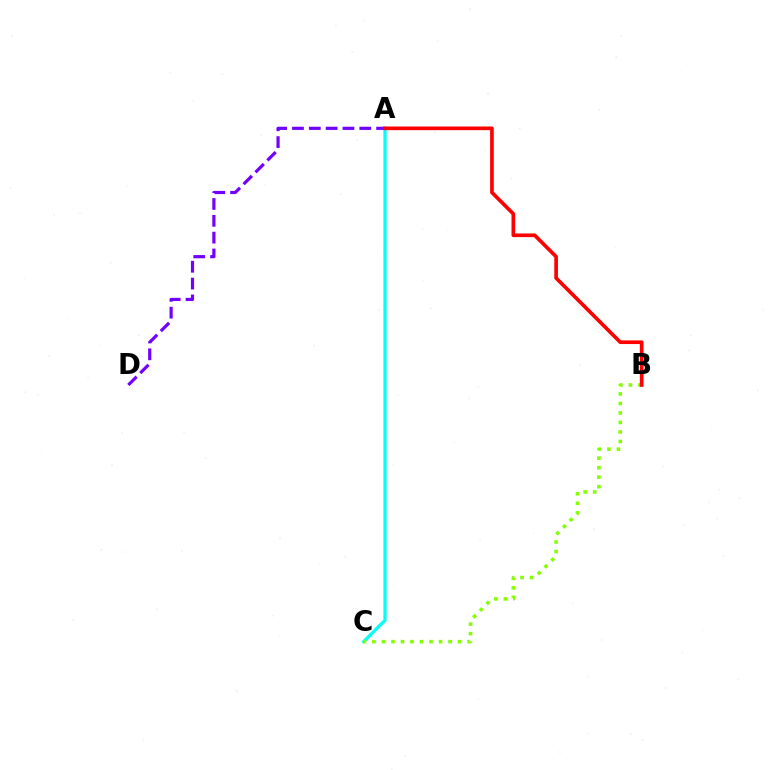{('A', 'C'): [{'color': '#00fff6', 'line_style': 'solid', 'thickness': 2.33}], ('A', 'D'): [{'color': '#7200ff', 'line_style': 'dashed', 'thickness': 2.29}], ('B', 'C'): [{'color': '#84ff00', 'line_style': 'dotted', 'thickness': 2.58}], ('A', 'B'): [{'color': '#ff0000', 'line_style': 'solid', 'thickness': 2.64}]}